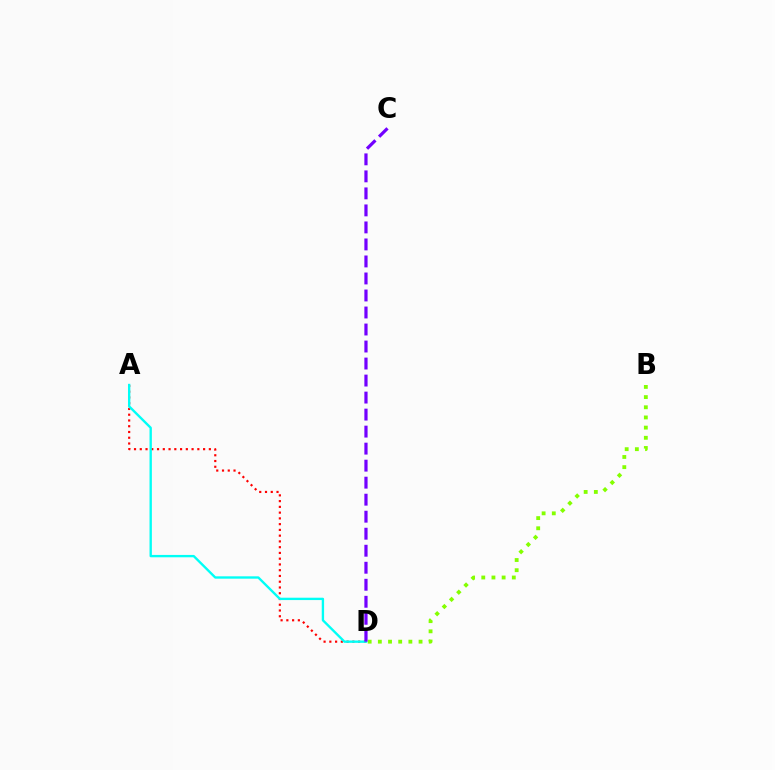{('B', 'D'): [{'color': '#84ff00', 'line_style': 'dotted', 'thickness': 2.76}], ('A', 'D'): [{'color': '#ff0000', 'line_style': 'dotted', 'thickness': 1.56}, {'color': '#00fff6', 'line_style': 'solid', 'thickness': 1.7}], ('C', 'D'): [{'color': '#7200ff', 'line_style': 'dashed', 'thickness': 2.31}]}